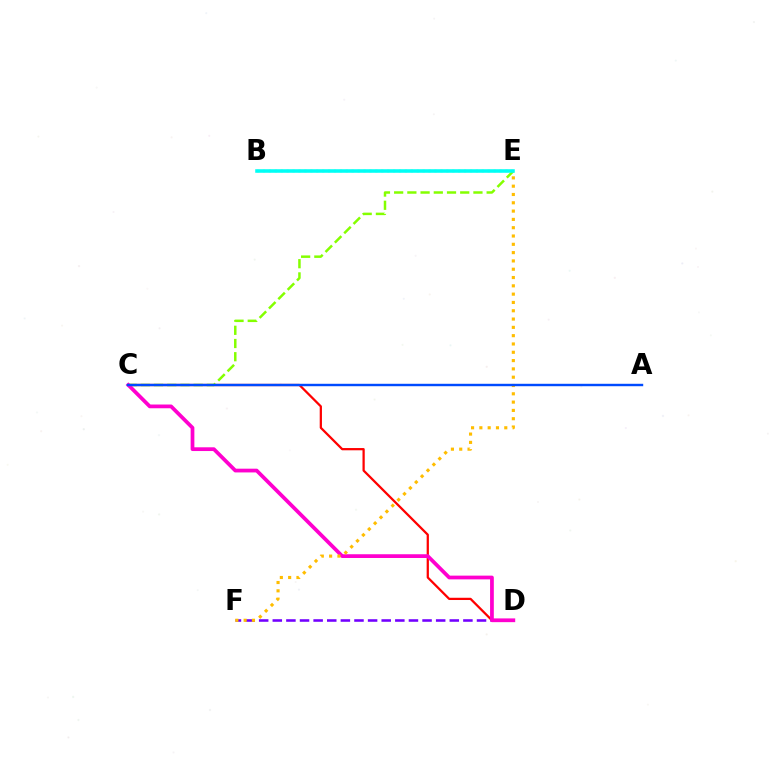{('C', 'D'): [{'color': '#ff0000', 'line_style': 'solid', 'thickness': 1.62}, {'color': '#ff00cf', 'line_style': 'solid', 'thickness': 2.7}], ('B', 'E'): [{'color': '#00ff39', 'line_style': 'dotted', 'thickness': 1.61}, {'color': '#00fff6', 'line_style': 'solid', 'thickness': 2.55}], ('C', 'E'): [{'color': '#84ff00', 'line_style': 'dashed', 'thickness': 1.8}], ('D', 'F'): [{'color': '#7200ff', 'line_style': 'dashed', 'thickness': 1.85}], ('E', 'F'): [{'color': '#ffbd00', 'line_style': 'dotted', 'thickness': 2.26}], ('A', 'C'): [{'color': '#004bff', 'line_style': 'solid', 'thickness': 1.74}]}